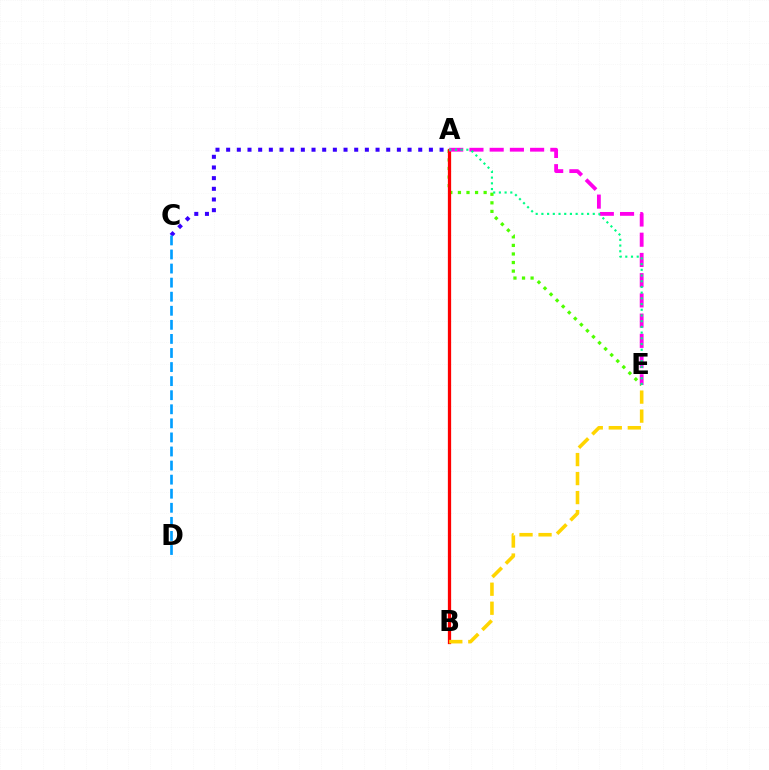{('A', 'E'): [{'color': '#4fff00', 'line_style': 'dotted', 'thickness': 2.33}, {'color': '#ff00ed', 'line_style': 'dashed', 'thickness': 2.75}, {'color': '#00ff86', 'line_style': 'dotted', 'thickness': 1.55}], ('A', 'B'): [{'color': '#ff0000', 'line_style': 'solid', 'thickness': 2.35}], ('A', 'C'): [{'color': '#3700ff', 'line_style': 'dotted', 'thickness': 2.9}], ('C', 'D'): [{'color': '#009eff', 'line_style': 'dashed', 'thickness': 1.91}], ('B', 'E'): [{'color': '#ffd500', 'line_style': 'dashed', 'thickness': 2.58}]}